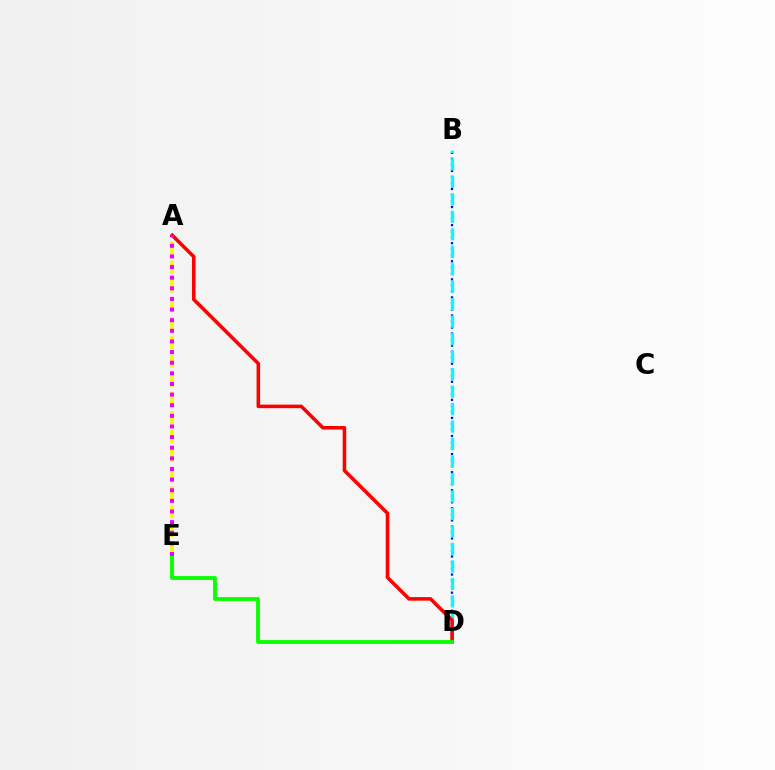{('B', 'D'): [{'color': '#0010ff', 'line_style': 'dotted', 'thickness': 1.64}, {'color': '#00fff6', 'line_style': 'dashed', 'thickness': 2.38}], ('A', 'E'): [{'color': '#fcf500', 'line_style': 'dashed', 'thickness': 2.56}, {'color': '#ee00ff', 'line_style': 'dotted', 'thickness': 2.89}], ('A', 'D'): [{'color': '#ff0000', 'line_style': 'solid', 'thickness': 2.55}], ('D', 'E'): [{'color': '#08ff00', 'line_style': 'solid', 'thickness': 2.76}]}